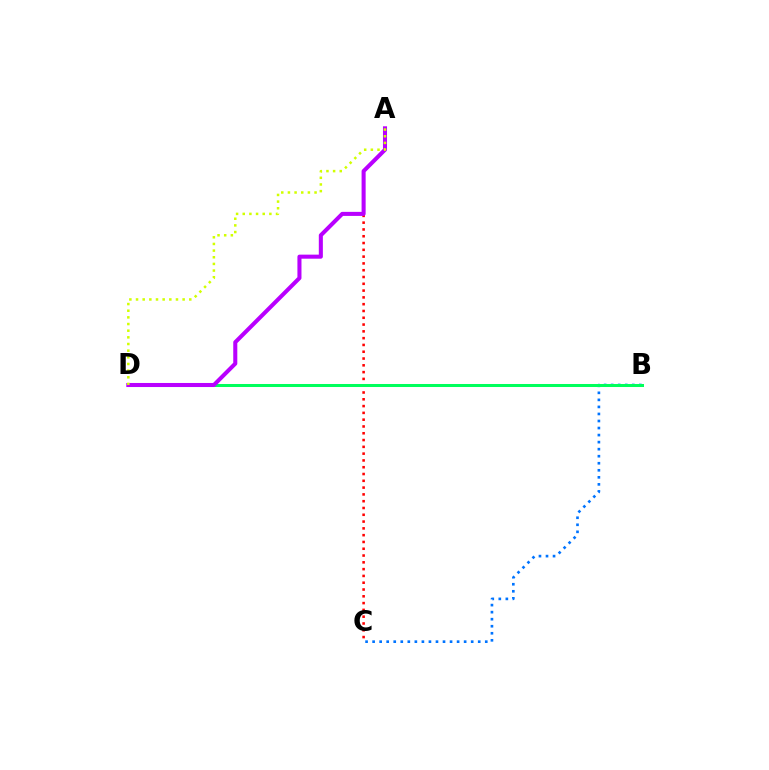{('A', 'C'): [{'color': '#ff0000', 'line_style': 'dotted', 'thickness': 1.85}], ('B', 'C'): [{'color': '#0074ff', 'line_style': 'dotted', 'thickness': 1.91}], ('B', 'D'): [{'color': '#00ff5c', 'line_style': 'solid', 'thickness': 2.17}], ('A', 'D'): [{'color': '#b900ff', 'line_style': 'solid', 'thickness': 2.92}, {'color': '#d1ff00', 'line_style': 'dotted', 'thickness': 1.81}]}